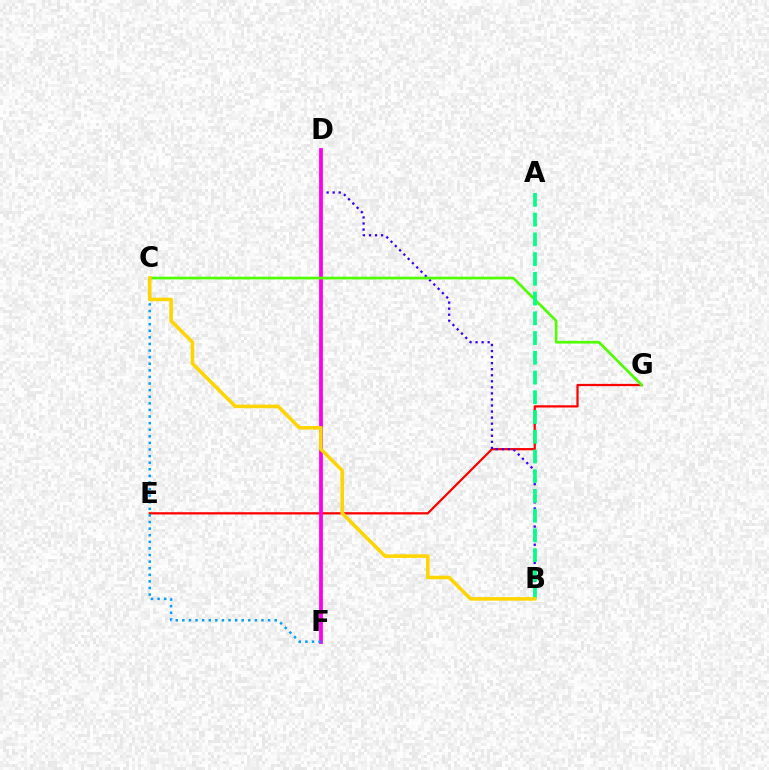{('E', 'G'): [{'color': '#ff0000', 'line_style': 'solid', 'thickness': 1.62}], ('B', 'D'): [{'color': '#3700ff', 'line_style': 'dotted', 'thickness': 1.64}], ('D', 'F'): [{'color': '#ff00ed', 'line_style': 'solid', 'thickness': 2.72}], ('C', 'G'): [{'color': '#4fff00', 'line_style': 'solid', 'thickness': 1.93}], ('C', 'F'): [{'color': '#009eff', 'line_style': 'dotted', 'thickness': 1.79}], ('A', 'B'): [{'color': '#00ff86', 'line_style': 'dashed', 'thickness': 2.68}], ('B', 'C'): [{'color': '#ffd500', 'line_style': 'solid', 'thickness': 2.57}]}